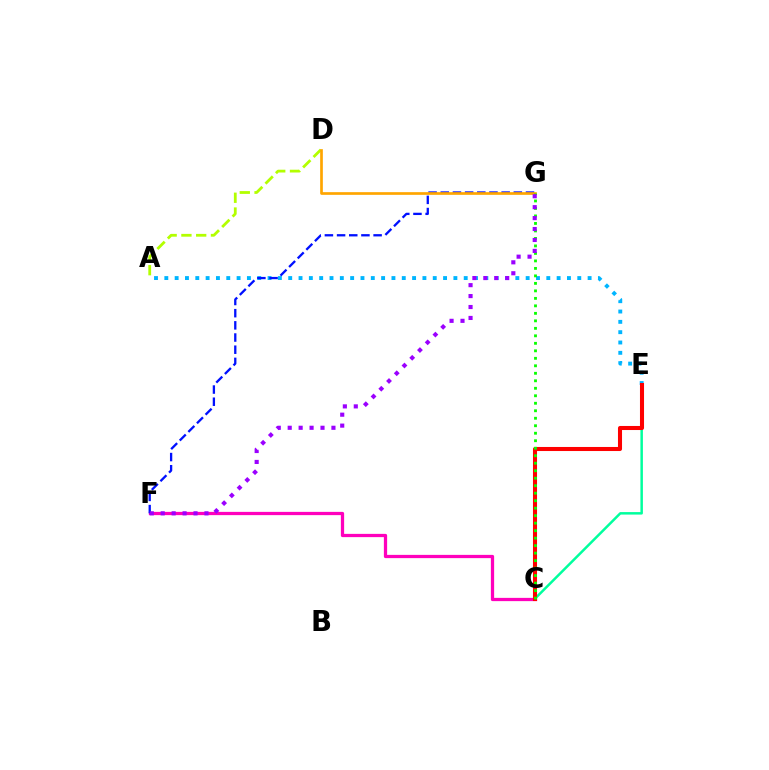{('A', 'D'): [{'color': '#b3ff00', 'line_style': 'dashed', 'thickness': 2.01}], ('A', 'E'): [{'color': '#00b5ff', 'line_style': 'dotted', 'thickness': 2.8}], ('C', 'F'): [{'color': '#ff00bd', 'line_style': 'solid', 'thickness': 2.35}], ('F', 'G'): [{'color': '#0010ff', 'line_style': 'dashed', 'thickness': 1.65}, {'color': '#9b00ff', 'line_style': 'dotted', 'thickness': 2.97}], ('C', 'E'): [{'color': '#00ff9d', 'line_style': 'solid', 'thickness': 1.79}, {'color': '#ff0000', 'line_style': 'solid', 'thickness': 2.93}], ('D', 'G'): [{'color': '#ffa500', 'line_style': 'solid', 'thickness': 1.93}], ('C', 'G'): [{'color': '#08ff00', 'line_style': 'dotted', 'thickness': 2.04}]}